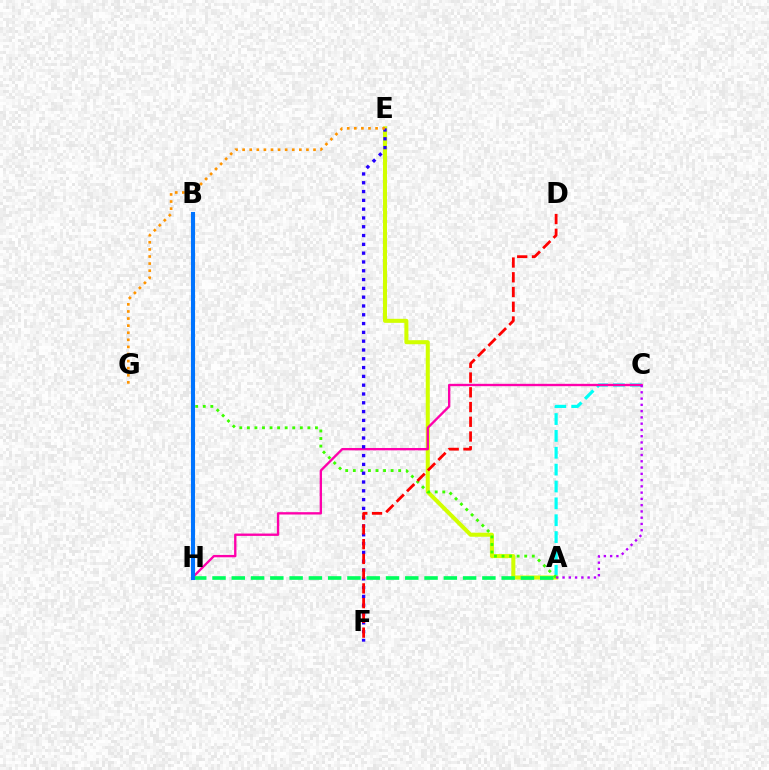{('A', 'C'): [{'color': '#00fff6', 'line_style': 'dashed', 'thickness': 2.29}, {'color': '#b900ff', 'line_style': 'dotted', 'thickness': 1.7}], ('A', 'E'): [{'color': '#d1ff00', 'line_style': 'solid', 'thickness': 2.91}], ('C', 'H'): [{'color': '#ff00ac', 'line_style': 'solid', 'thickness': 1.69}], ('A', 'B'): [{'color': '#3dff00', 'line_style': 'dotted', 'thickness': 2.06}], ('A', 'H'): [{'color': '#00ff5c', 'line_style': 'dashed', 'thickness': 2.62}], ('E', 'F'): [{'color': '#2500ff', 'line_style': 'dotted', 'thickness': 2.39}], ('E', 'G'): [{'color': '#ff9400', 'line_style': 'dotted', 'thickness': 1.93}], ('B', 'H'): [{'color': '#0074ff', 'line_style': 'solid', 'thickness': 2.95}], ('D', 'F'): [{'color': '#ff0000', 'line_style': 'dashed', 'thickness': 2.0}]}